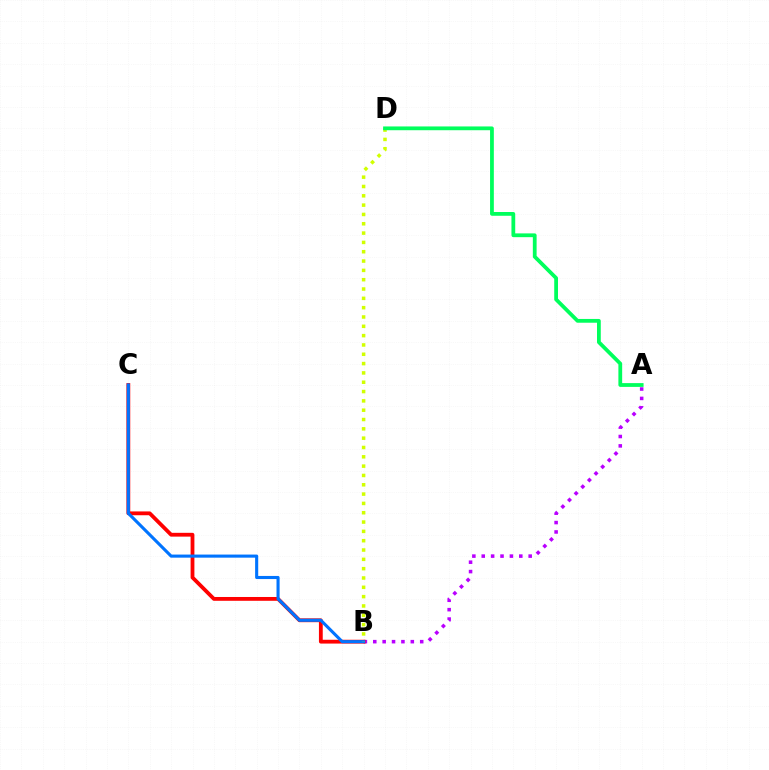{('A', 'B'): [{'color': '#b900ff', 'line_style': 'dotted', 'thickness': 2.55}], ('B', 'C'): [{'color': '#ff0000', 'line_style': 'solid', 'thickness': 2.74}, {'color': '#0074ff', 'line_style': 'solid', 'thickness': 2.23}], ('B', 'D'): [{'color': '#d1ff00', 'line_style': 'dotted', 'thickness': 2.53}], ('A', 'D'): [{'color': '#00ff5c', 'line_style': 'solid', 'thickness': 2.72}]}